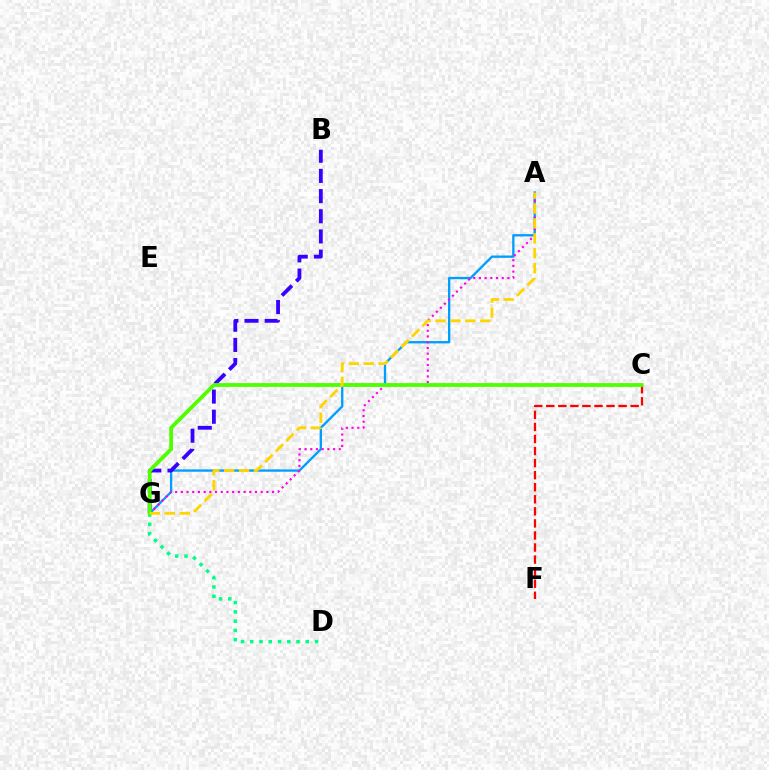{('A', 'G'): [{'color': '#009eff', 'line_style': 'solid', 'thickness': 1.68}, {'color': '#ff00ed', 'line_style': 'dotted', 'thickness': 1.55}, {'color': '#ffd500', 'line_style': 'dashed', 'thickness': 2.03}], ('B', 'G'): [{'color': '#3700ff', 'line_style': 'dashed', 'thickness': 2.74}], ('D', 'G'): [{'color': '#00ff86', 'line_style': 'dotted', 'thickness': 2.51}], ('C', 'F'): [{'color': '#ff0000', 'line_style': 'dashed', 'thickness': 1.64}], ('C', 'G'): [{'color': '#4fff00', 'line_style': 'solid', 'thickness': 2.73}]}